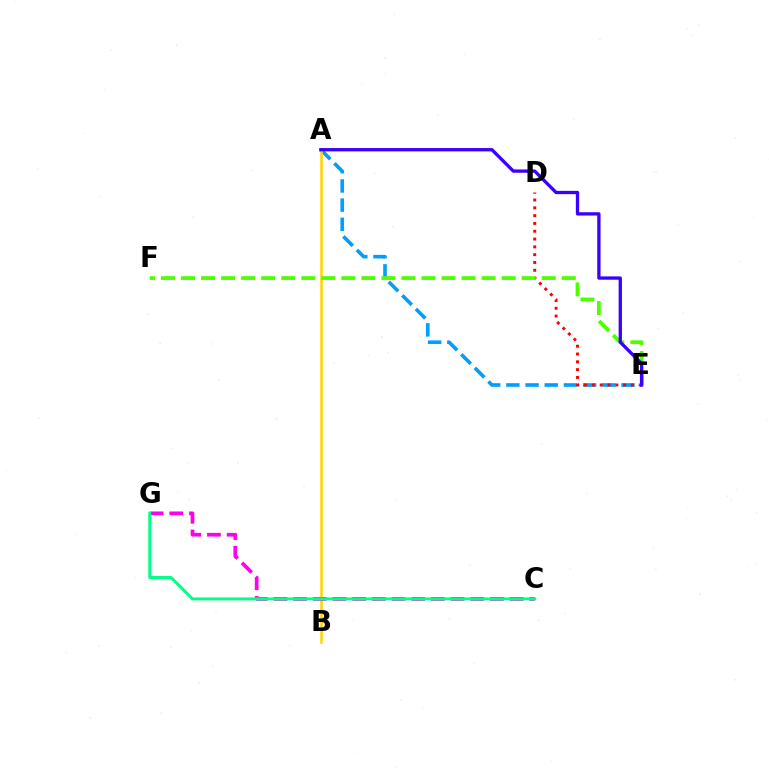{('A', 'E'): [{'color': '#009eff', 'line_style': 'dashed', 'thickness': 2.61}, {'color': '#3700ff', 'line_style': 'solid', 'thickness': 2.38}], ('A', 'B'): [{'color': '#ffd500', 'line_style': 'solid', 'thickness': 1.82}], ('D', 'E'): [{'color': '#ff0000', 'line_style': 'dotted', 'thickness': 2.12}], ('C', 'G'): [{'color': '#ff00ed', 'line_style': 'dashed', 'thickness': 2.67}, {'color': '#00ff86', 'line_style': 'solid', 'thickness': 2.1}], ('E', 'F'): [{'color': '#4fff00', 'line_style': 'dashed', 'thickness': 2.72}]}